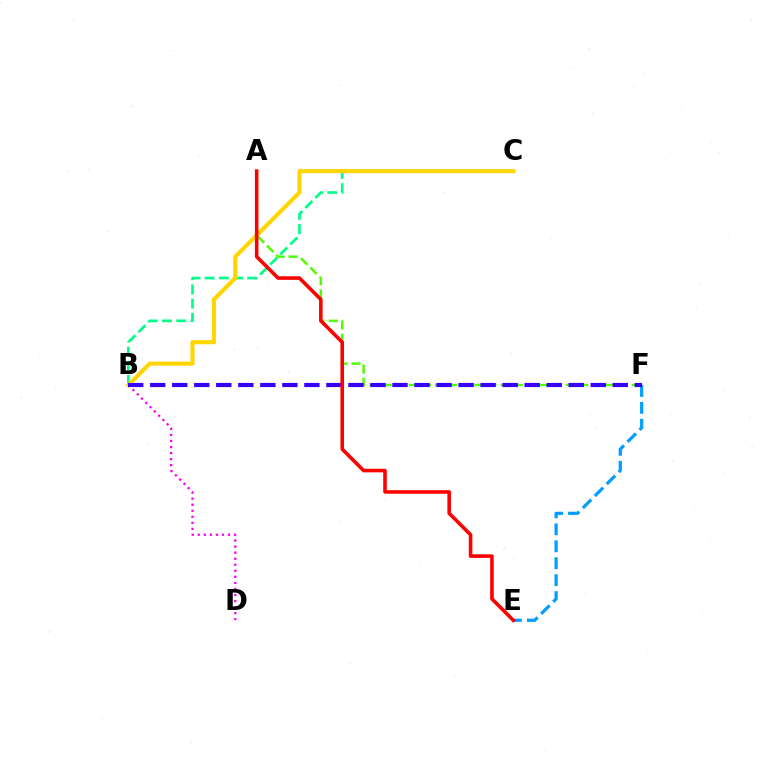{('B', 'D'): [{'color': '#ff00ed', 'line_style': 'dotted', 'thickness': 1.64}], ('B', 'C'): [{'color': '#00ff86', 'line_style': 'dashed', 'thickness': 1.93}, {'color': '#ffd500', 'line_style': 'solid', 'thickness': 2.96}], ('A', 'F'): [{'color': '#4fff00', 'line_style': 'dashed', 'thickness': 1.78}], ('E', 'F'): [{'color': '#009eff', 'line_style': 'dashed', 'thickness': 2.3}], ('B', 'F'): [{'color': '#3700ff', 'line_style': 'dashed', 'thickness': 2.99}], ('A', 'E'): [{'color': '#ff0000', 'line_style': 'solid', 'thickness': 2.58}]}